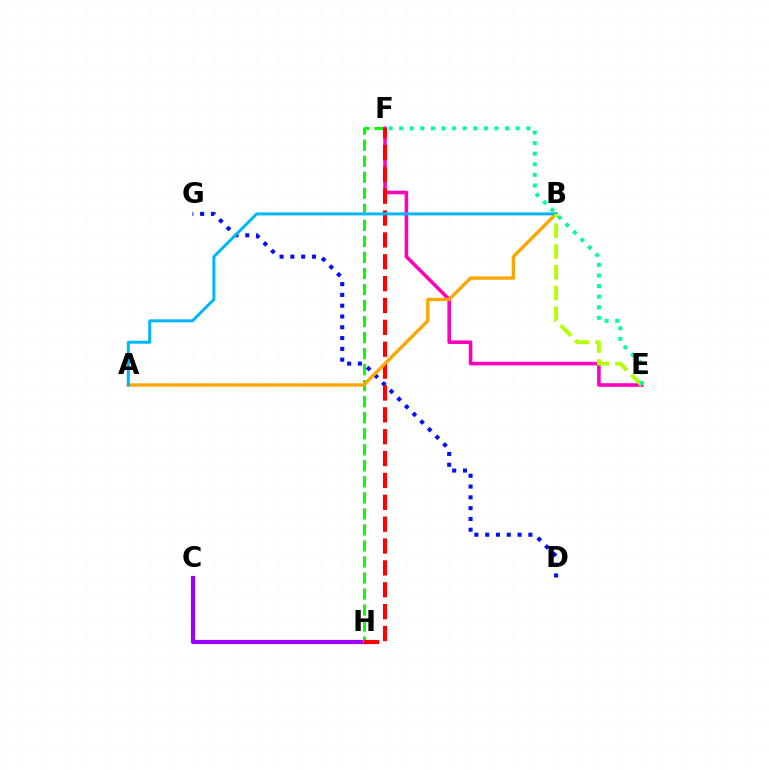{('C', 'H'): [{'color': '#9b00ff', 'line_style': 'solid', 'thickness': 3.0}], ('F', 'H'): [{'color': '#08ff00', 'line_style': 'dashed', 'thickness': 2.18}, {'color': '#ff0000', 'line_style': 'dashed', 'thickness': 2.97}], ('E', 'F'): [{'color': '#ff00bd', 'line_style': 'solid', 'thickness': 2.58}, {'color': '#00ff9d', 'line_style': 'dotted', 'thickness': 2.88}], ('D', 'G'): [{'color': '#0010ff', 'line_style': 'dotted', 'thickness': 2.93}], ('A', 'B'): [{'color': '#ffa500', 'line_style': 'solid', 'thickness': 2.41}, {'color': '#00b5ff', 'line_style': 'solid', 'thickness': 2.15}], ('B', 'E'): [{'color': '#b3ff00', 'line_style': 'dashed', 'thickness': 2.82}]}